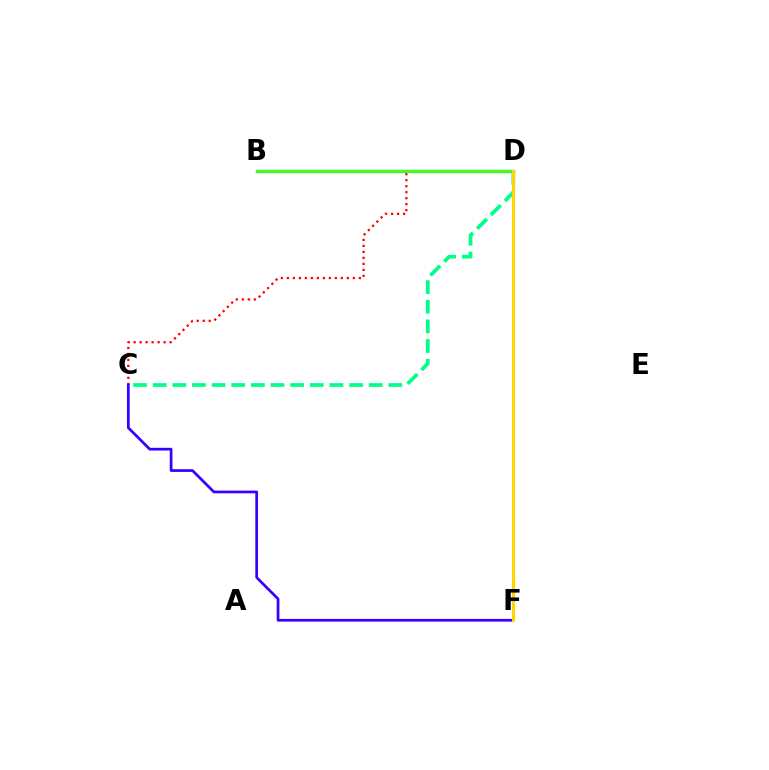{('C', 'D'): [{'color': '#00ff86', 'line_style': 'dashed', 'thickness': 2.67}, {'color': '#ff0000', 'line_style': 'dotted', 'thickness': 1.63}], ('D', 'F'): [{'color': '#ff00ed', 'line_style': 'dotted', 'thickness': 2.08}, {'color': '#ffd500', 'line_style': 'solid', 'thickness': 2.23}], ('C', 'F'): [{'color': '#3700ff', 'line_style': 'solid', 'thickness': 1.96}], ('B', 'D'): [{'color': '#009eff', 'line_style': 'solid', 'thickness': 2.4}, {'color': '#4fff00', 'line_style': 'solid', 'thickness': 2.05}]}